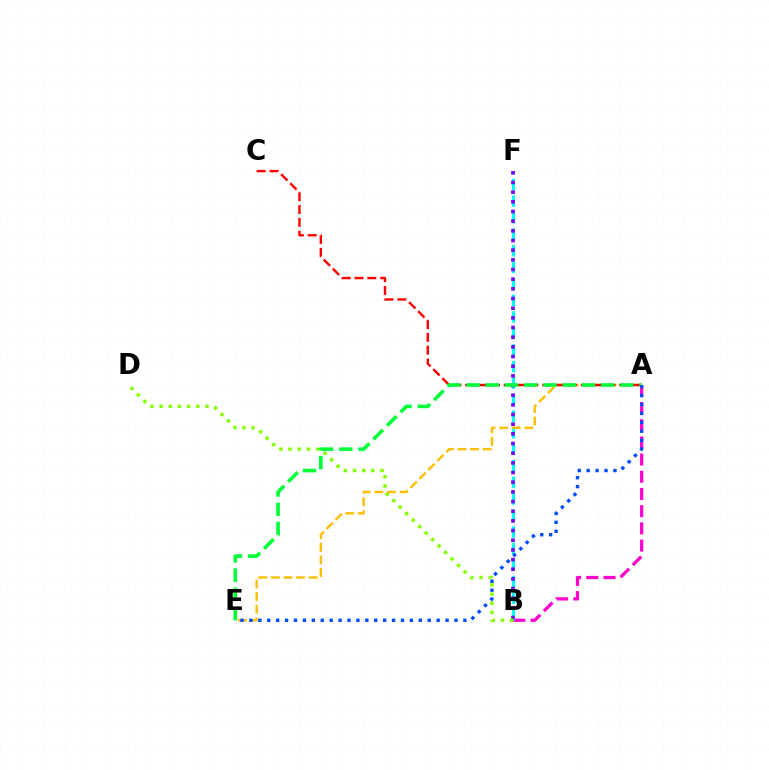{('A', 'B'): [{'color': '#ff00cf', 'line_style': 'dashed', 'thickness': 2.34}], ('B', 'F'): [{'color': '#00fff6', 'line_style': 'dashed', 'thickness': 2.25}, {'color': '#7200ff', 'line_style': 'dotted', 'thickness': 2.63}], ('B', 'D'): [{'color': '#84ff00', 'line_style': 'dotted', 'thickness': 2.49}], ('A', 'E'): [{'color': '#ffbd00', 'line_style': 'dashed', 'thickness': 1.71}, {'color': '#00ff39', 'line_style': 'dashed', 'thickness': 2.61}, {'color': '#004bff', 'line_style': 'dotted', 'thickness': 2.42}], ('A', 'C'): [{'color': '#ff0000', 'line_style': 'dashed', 'thickness': 1.74}]}